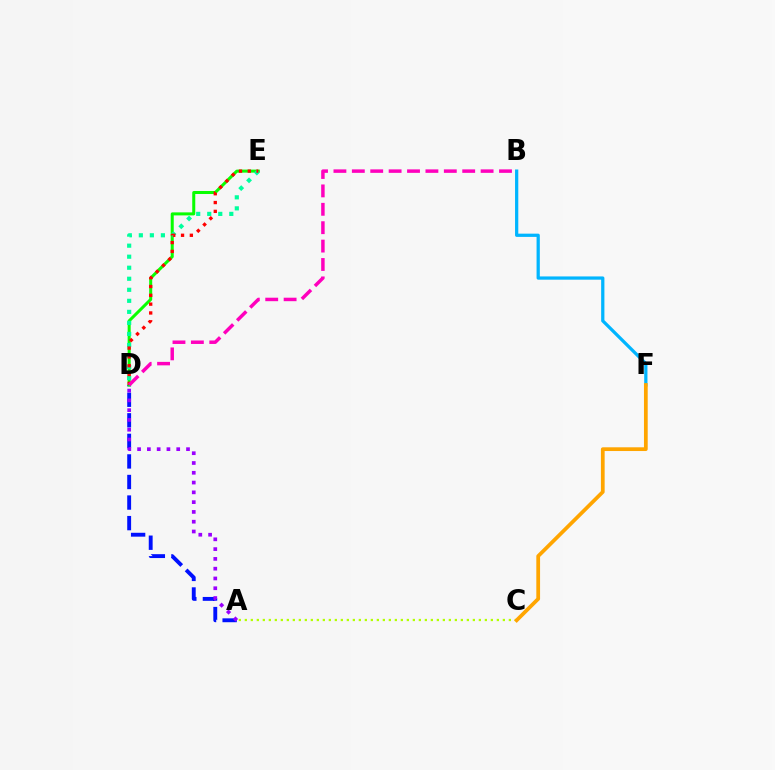{('A', 'D'): [{'color': '#0010ff', 'line_style': 'dashed', 'thickness': 2.79}, {'color': '#9b00ff', 'line_style': 'dotted', 'thickness': 2.66}], ('A', 'C'): [{'color': '#b3ff00', 'line_style': 'dotted', 'thickness': 1.63}], ('B', 'F'): [{'color': '#00b5ff', 'line_style': 'solid', 'thickness': 2.34}], ('D', 'E'): [{'color': '#08ff00', 'line_style': 'solid', 'thickness': 2.18}, {'color': '#00ff9d', 'line_style': 'dotted', 'thickness': 3.0}, {'color': '#ff0000', 'line_style': 'dotted', 'thickness': 2.39}], ('C', 'F'): [{'color': '#ffa500', 'line_style': 'solid', 'thickness': 2.69}], ('B', 'D'): [{'color': '#ff00bd', 'line_style': 'dashed', 'thickness': 2.5}]}